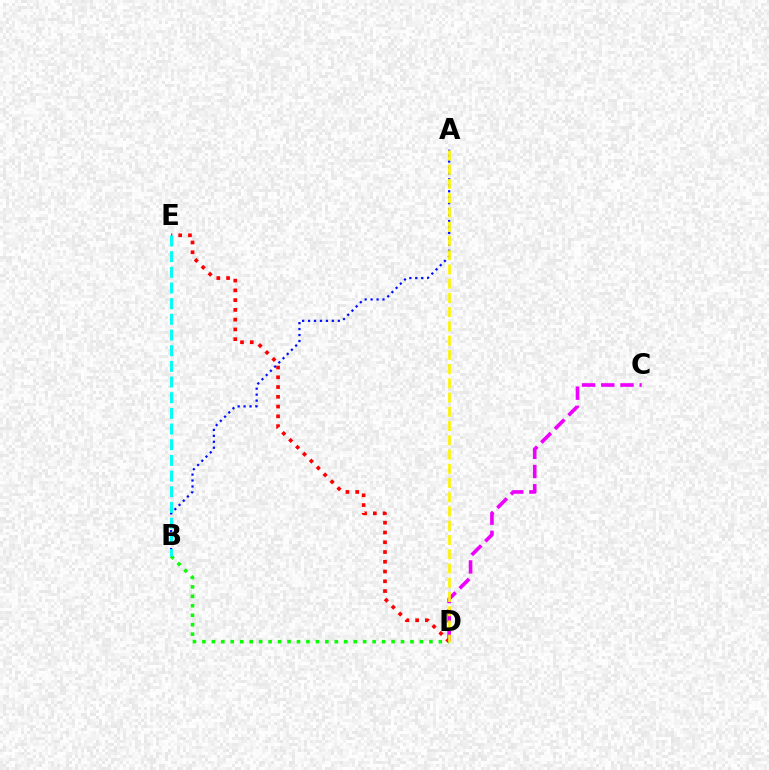{('B', 'D'): [{'color': '#08ff00', 'line_style': 'dotted', 'thickness': 2.57}], ('D', 'E'): [{'color': '#ff0000', 'line_style': 'dotted', 'thickness': 2.65}], ('A', 'B'): [{'color': '#0010ff', 'line_style': 'dotted', 'thickness': 1.62}], ('C', 'D'): [{'color': '#ee00ff', 'line_style': 'dashed', 'thickness': 2.61}], ('A', 'D'): [{'color': '#fcf500', 'line_style': 'dashed', 'thickness': 1.93}], ('B', 'E'): [{'color': '#00fff6', 'line_style': 'dashed', 'thickness': 2.13}]}